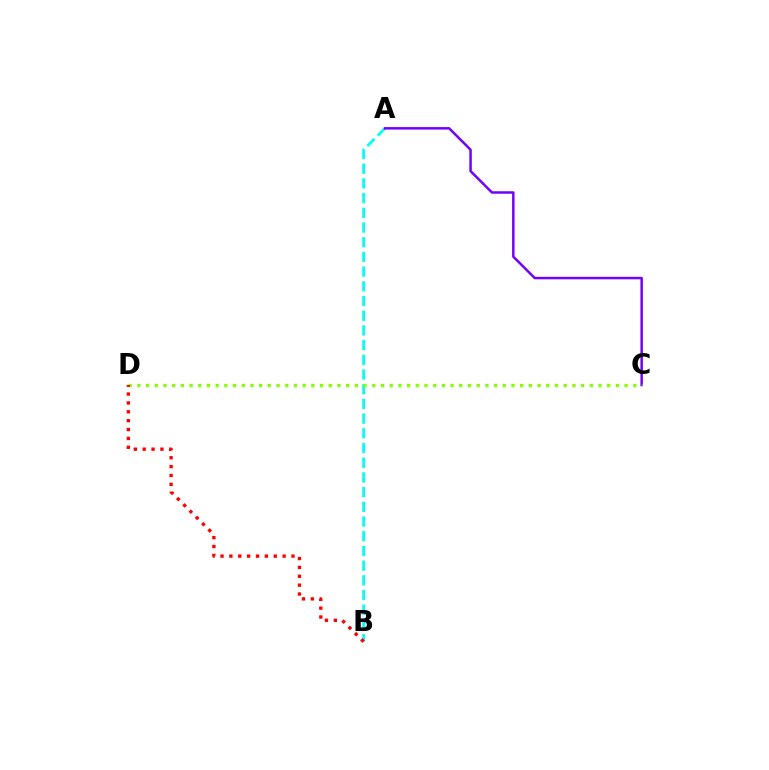{('A', 'B'): [{'color': '#00fff6', 'line_style': 'dashed', 'thickness': 2.0}], ('A', 'C'): [{'color': '#7200ff', 'line_style': 'solid', 'thickness': 1.79}], ('C', 'D'): [{'color': '#84ff00', 'line_style': 'dotted', 'thickness': 2.36}], ('B', 'D'): [{'color': '#ff0000', 'line_style': 'dotted', 'thickness': 2.41}]}